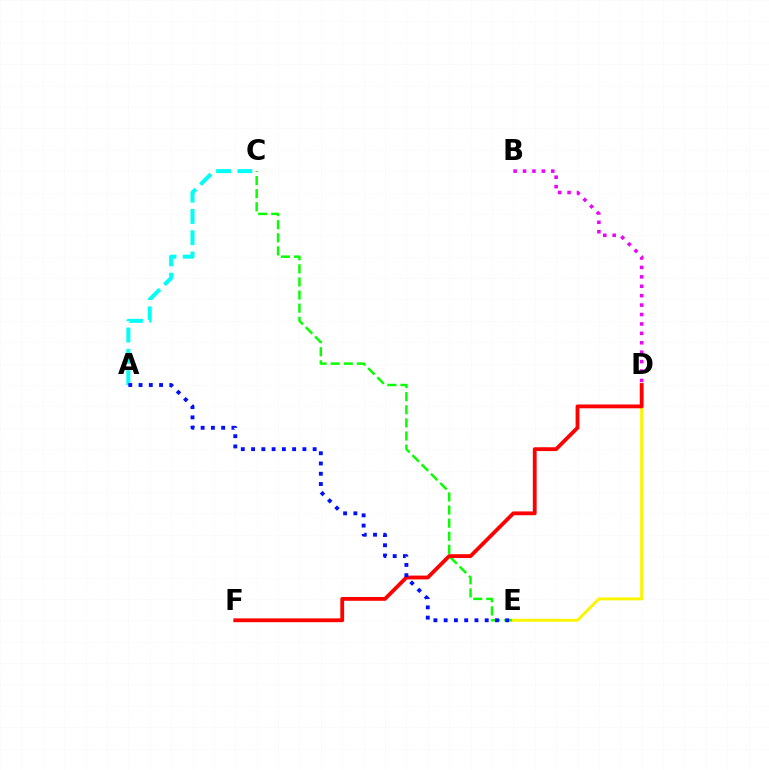{('B', 'D'): [{'color': '#ee00ff', 'line_style': 'dotted', 'thickness': 2.56}], ('C', 'E'): [{'color': '#08ff00', 'line_style': 'dashed', 'thickness': 1.78}], ('D', 'E'): [{'color': '#fcf500', 'line_style': 'solid', 'thickness': 2.12}], ('A', 'C'): [{'color': '#00fff6', 'line_style': 'dashed', 'thickness': 2.89}], ('D', 'F'): [{'color': '#ff0000', 'line_style': 'solid', 'thickness': 2.75}], ('A', 'E'): [{'color': '#0010ff', 'line_style': 'dotted', 'thickness': 2.79}]}